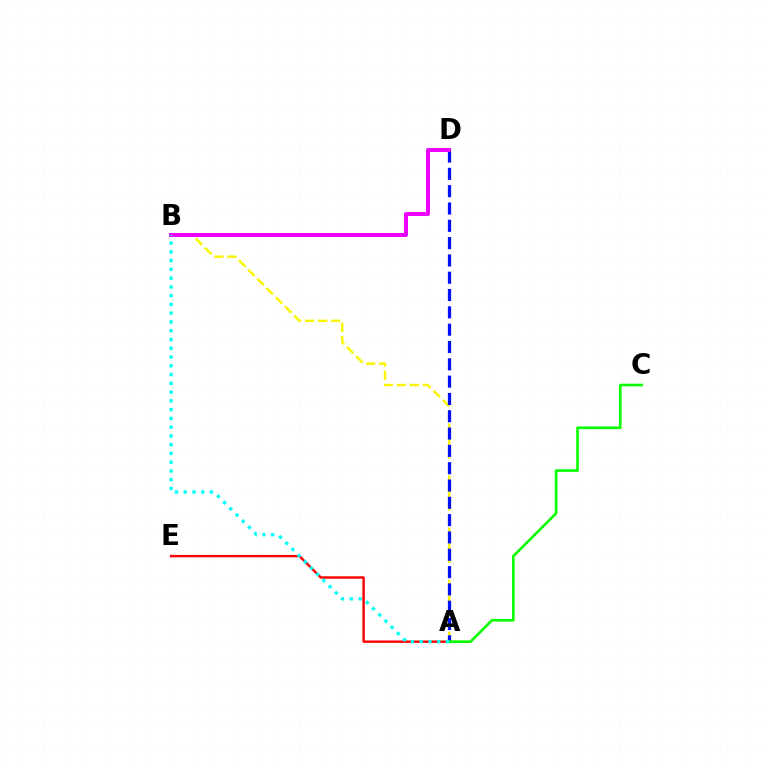{('A', 'B'): [{'color': '#fcf500', 'line_style': 'dashed', 'thickness': 1.77}, {'color': '#00fff6', 'line_style': 'dotted', 'thickness': 2.38}], ('A', 'E'): [{'color': '#ff0000', 'line_style': 'solid', 'thickness': 1.74}], ('A', 'D'): [{'color': '#0010ff', 'line_style': 'dashed', 'thickness': 2.35}], ('A', 'C'): [{'color': '#08ff00', 'line_style': 'solid', 'thickness': 1.89}], ('B', 'D'): [{'color': '#ee00ff', 'line_style': 'solid', 'thickness': 2.86}]}